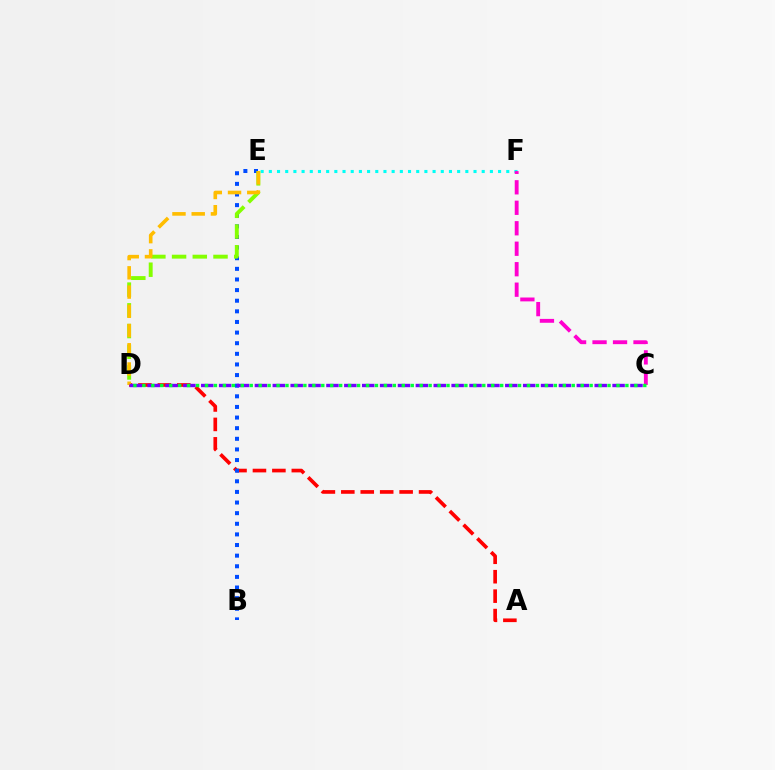{('A', 'D'): [{'color': '#ff0000', 'line_style': 'dashed', 'thickness': 2.64}], ('B', 'E'): [{'color': '#004bff', 'line_style': 'dotted', 'thickness': 2.89}], ('E', 'F'): [{'color': '#00fff6', 'line_style': 'dotted', 'thickness': 2.22}], ('D', 'E'): [{'color': '#84ff00', 'line_style': 'dashed', 'thickness': 2.81}, {'color': '#ffbd00', 'line_style': 'dashed', 'thickness': 2.61}], ('C', 'D'): [{'color': '#7200ff', 'line_style': 'dashed', 'thickness': 2.43}, {'color': '#00ff39', 'line_style': 'dotted', 'thickness': 2.43}], ('C', 'F'): [{'color': '#ff00cf', 'line_style': 'dashed', 'thickness': 2.78}]}